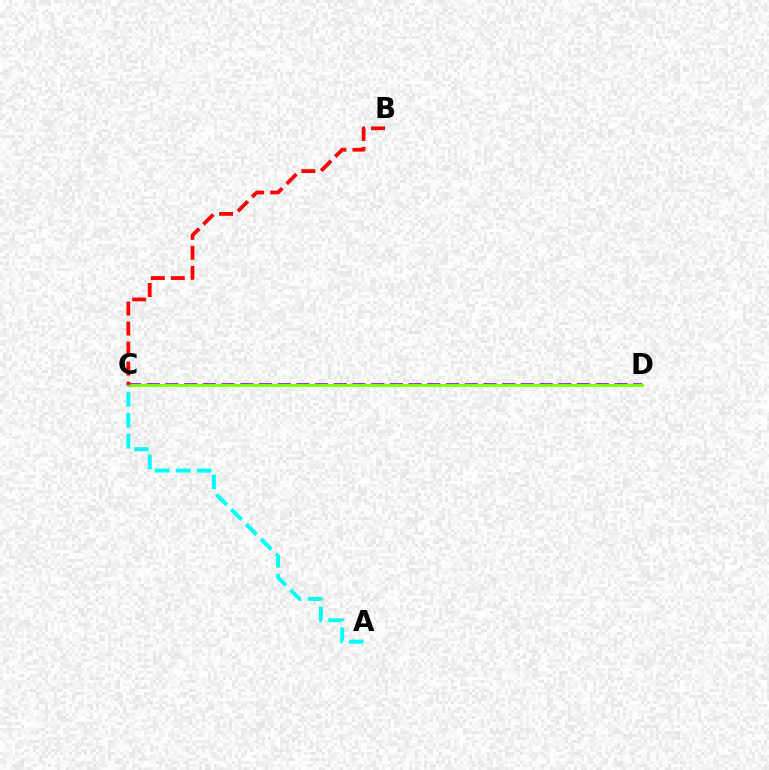{('C', 'D'): [{'color': '#7200ff', 'line_style': 'dashed', 'thickness': 2.54}, {'color': '#84ff00', 'line_style': 'solid', 'thickness': 2.18}], ('A', 'C'): [{'color': '#00fff6', 'line_style': 'dashed', 'thickness': 2.85}], ('B', 'C'): [{'color': '#ff0000', 'line_style': 'dashed', 'thickness': 2.72}]}